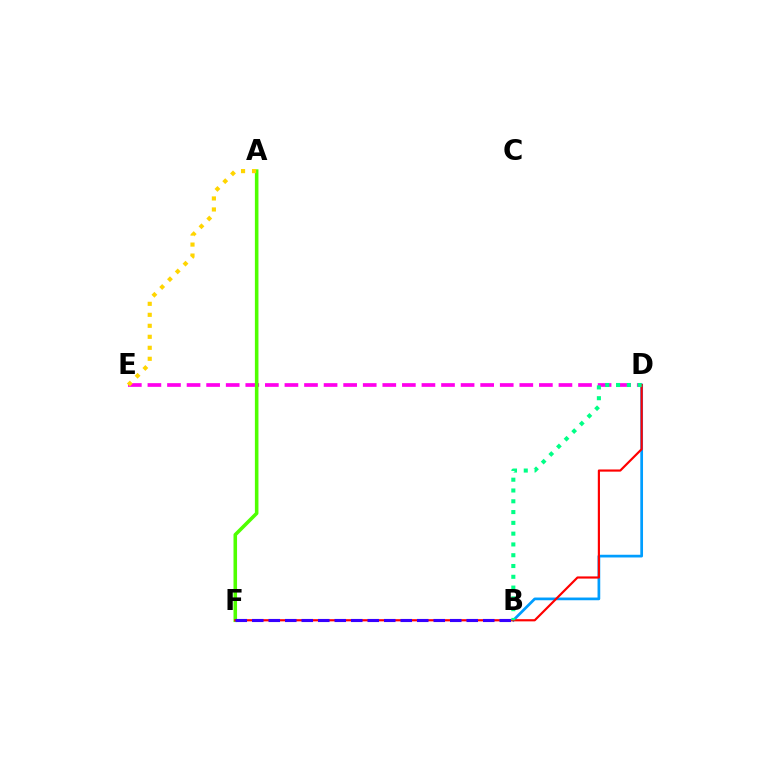{('D', 'E'): [{'color': '#ff00ed', 'line_style': 'dashed', 'thickness': 2.66}], ('B', 'D'): [{'color': '#009eff', 'line_style': 'solid', 'thickness': 1.96}, {'color': '#00ff86', 'line_style': 'dotted', 'thickness': 2.93}], ('A', 'F'): [{'color': '#4fff00', 'line_style': 'solid', 'thickness': 2.57}], ('D', 'F'): [{'color': '#ff0000', 'line_style': 'solid', 'thickness': 1.56}], ('B', 'F'): [{'color': '#3700ff', 'line_style': 'dashed', 'thickness': 2.24}], ('A', 'E'): [{'color': '#ffd500', 'line_style': 'dotted', 'thickness': 2.99}]}